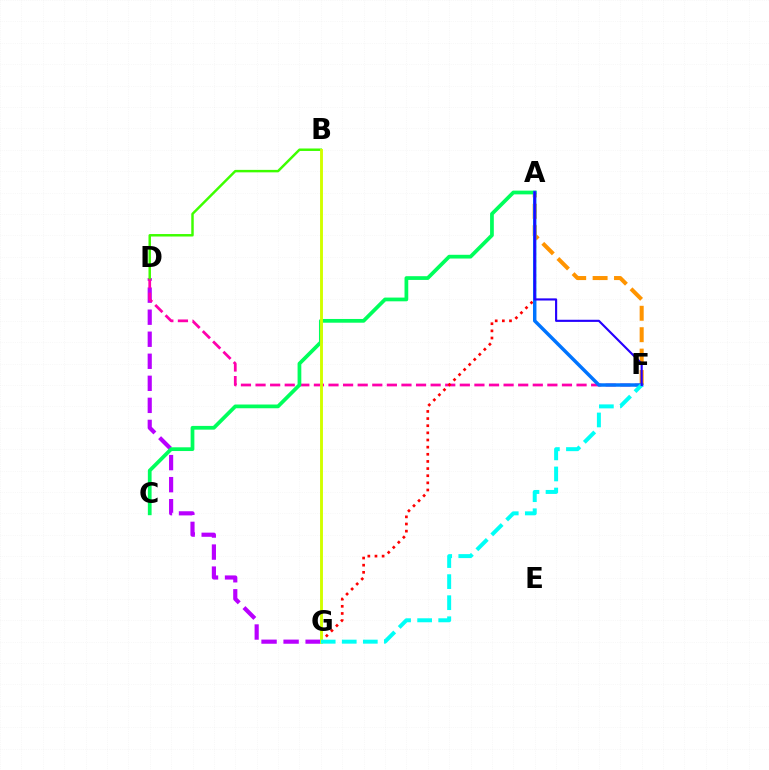{('D', 'G'): [{'color': '#b900ff', 'line_style': 'dashed', 'thickness': 2.99}], ('A', 'F'): [{'color': '#ff9400', 'line_style': 'dashed', 'thickness': 2.91}, {'color': '#0074ff', 'line_style': 'solid', 'thickness': 2.49}, {'color': '#2500ff', 'line_style': 'solid', 'thickness': 1.54}], ('D', 'F'): [{'color': '#ff00ac', 'line_style': 'dashed', 'thickness': 1.98}], ('A', 'C'): [{'color': '#00ff5c', 'line_style': 'solid', 'thickness': 2.69}], ('A', 'G'): [{'color': '#ff0000', 'line_style': 'dotted', 'thickness': 1.94}], ('B', 'D'): [{'color': '#3dff00', 'line_style': 'solid', 'thickness': 1.78}], ('B', 'G'): [{'color': '#d1ff00', 'line_style': 'solid', 'thickness': 2.09}], ('F', 'G'): [{'color': '#00fff6', 'line_style': 'dashed', 'thickness': 2.86}]}